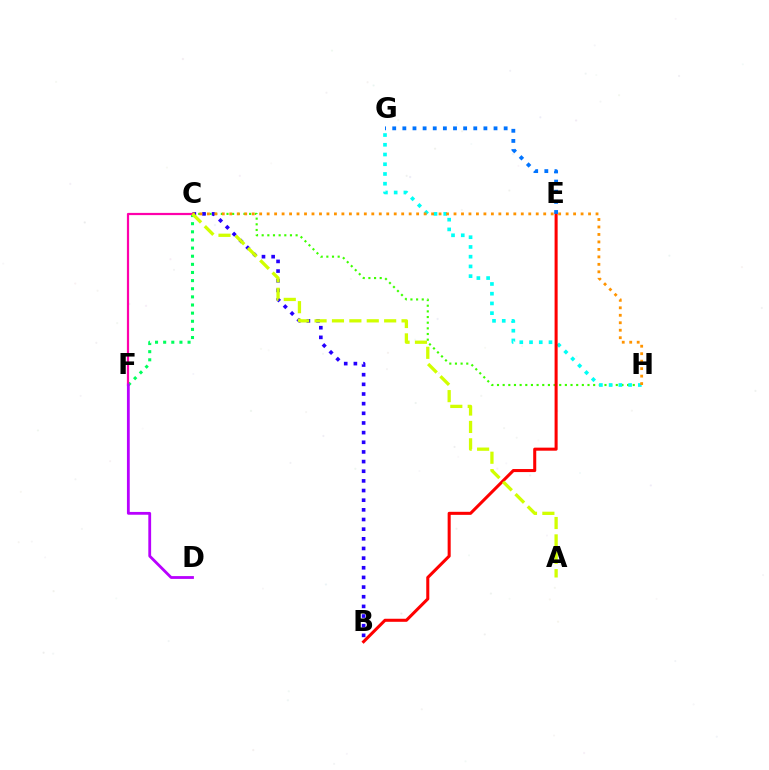{('C', 'H'): [{'color': '#3dff00', 'line_style': 'dotted', 'thickness': 1.54}, {'color': '#ff9400', 'line_style': 'dotted', 'thickness': 2.03}], ('B', 'C'): [{'color': '#2500ff', 'line_style': 'dotted', 'thickness': 2.62}], ('G', 'H'): [{'color': '#00fff6', 'line_style': 'dotted', 'thickness': 2.64}], ('C', 'F'): [{'color': '#00ff5c', 'line_style': 'dotted', 'thickness': 2.21}, {'color': '#ff00ac', 'line_style': 'solid', 'thickness': 1.59}], ('B', 'E'): [{'color': '#ff0000', 'line_style': 'solid', 'thickness': 2.2}], ('D', 'F'): [{'color': '#b900ff', 'line_style': 'solid', 'thickness': 2.02}], ('A', 'C'): [{'color': '#d1ff00', 'line_style': 'dashed', 'thickness': 2.36}], ('E', 'G'): [{'color': '#0074ff', 'line_style': 'dotted', 'thickness': 2.75}]}